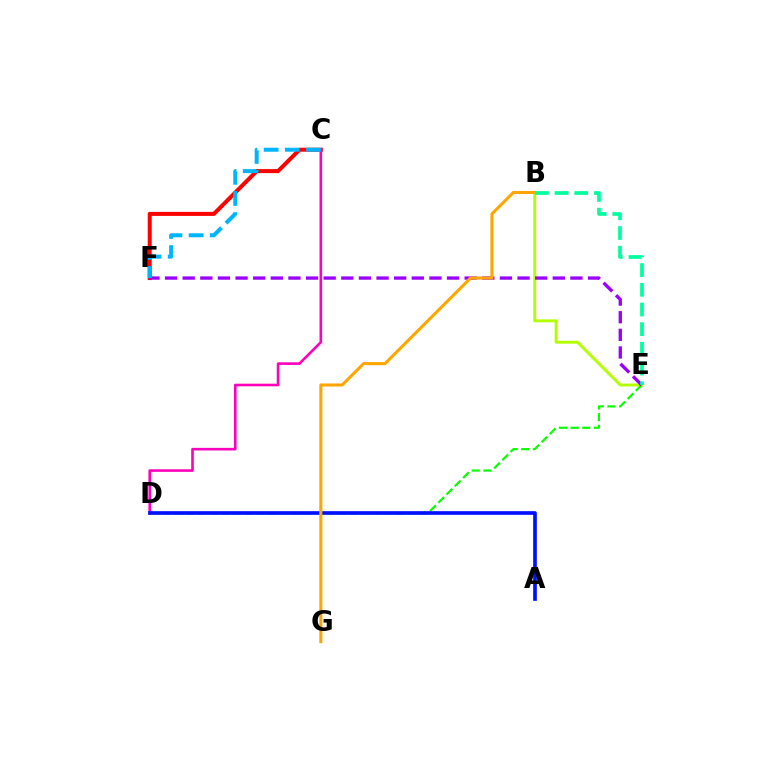{('B', 'E'): [{'color': '#b3ff00', 'line_style': 'solid', 'thickness': 2.11}, {'color': '#00ff9d', 'line_style': 'dashed', 'thickness': 2.68}], ('C', 'F'): [{'color': '#ff0000', 'line_style': 'solid', 'thickness': 2.89}, {'color': '#00b5ff', 'line_style': 'dashed', 'thickness': 2.87}], ('C', 'D'): [{'color': '#ff00bd', 'line_style': 'solid', 'thickness': 1.88}], ('D', 'E'): [{'color': '#08ff00', 'line_style': 'dashed', 'thickness': 1.58}], ('A', 'D'): [{'color': '#0010ff', 'line_style': 'solid', 'thickness': 2.64}], ('E', 'F'): [{'color': '#9b00ff', 'line_style': 'dashed', 'thickness': 2.39}], ('B', 'G'): [{'color': '#ffa500', 'line_style': 'solid', 'thickness': 2.2}]}